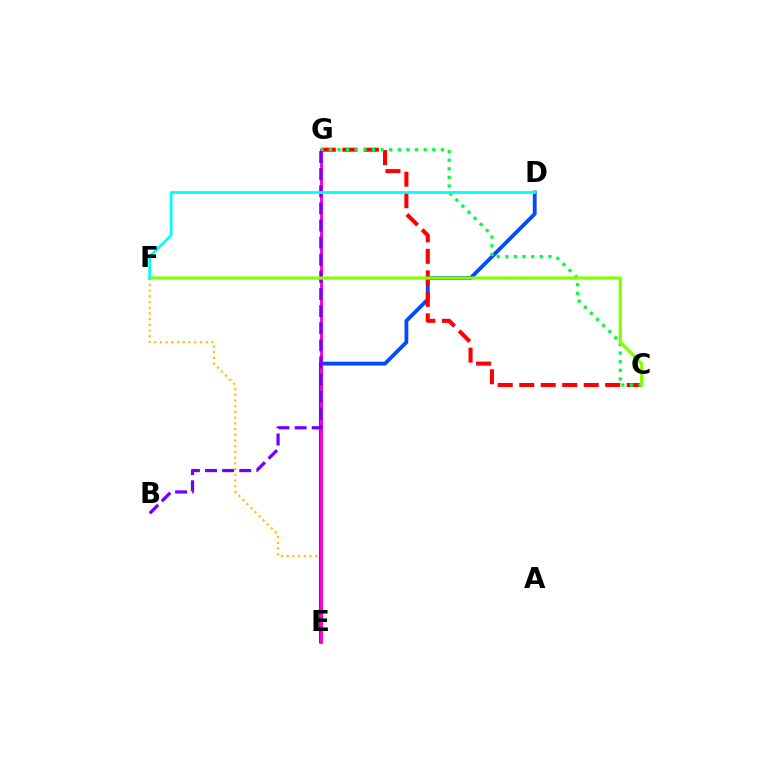{('E', 'F'): [{'color': '#ffbd00', 'line_style': 'dotted', 'thickness': 1.55}], ('D', 'E'): [{'color': '#004bff', 'line_style': 'solid', 'thickness': 2.74}], ('E', 'G'): [{'color': '#ff00cf', 'line_style': 'solid', 'thickness': 2.1}], ('C', 'G'): [{'color': '#ff0000', 'line_style': 'dashed', 'thickness': 2.92}, {'color': '#00ff39', 'line_style': 'dotted', 'thickness': 2.34}], ('B', 'G'): [{'color': '#7200ff', 'line_style': 'dashed', 'thickness': 2.33}], ('C', 'F'): [{'color': '#84ff00', 'line_style': 'solid', 'thickness': 2.29}], ('D', 'F'): [{'color': '#00fff6', 'line_style': 'solid', 'thickness': 2.01}]}